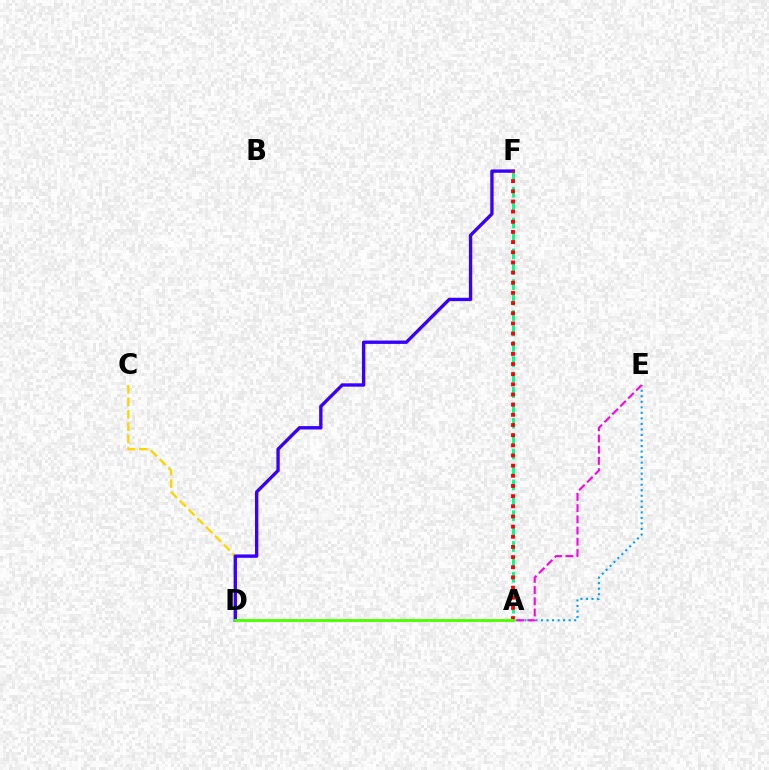{('A', 'F'): [{'color': '#00ff86', 'line_style': 'dashed', 'thickness': 2.09}, {'color': '#ff0000', 'line_style': 'dotted', 'thickness': 2.76}], ('A', 'E'): [{'color': '#009eff', 'line_style': 'dotted', 'thickness': 1.5}, {'color': '#ff00ed', 'line_style': 'dashed', 'thickness': 1.52}], ('C', 'D'): [{'color': '#ffd500', 'line_style': 'dashed', 'thickness': 1.69}], ('D', 'F'): [{'color': '#3700ff', 'line_style': 'solid', 'thickness': 2.42}], ('A', 'D'): [{'color': '#4fff00', 'line_style': 'solid', 'thickness': 2.07}]}